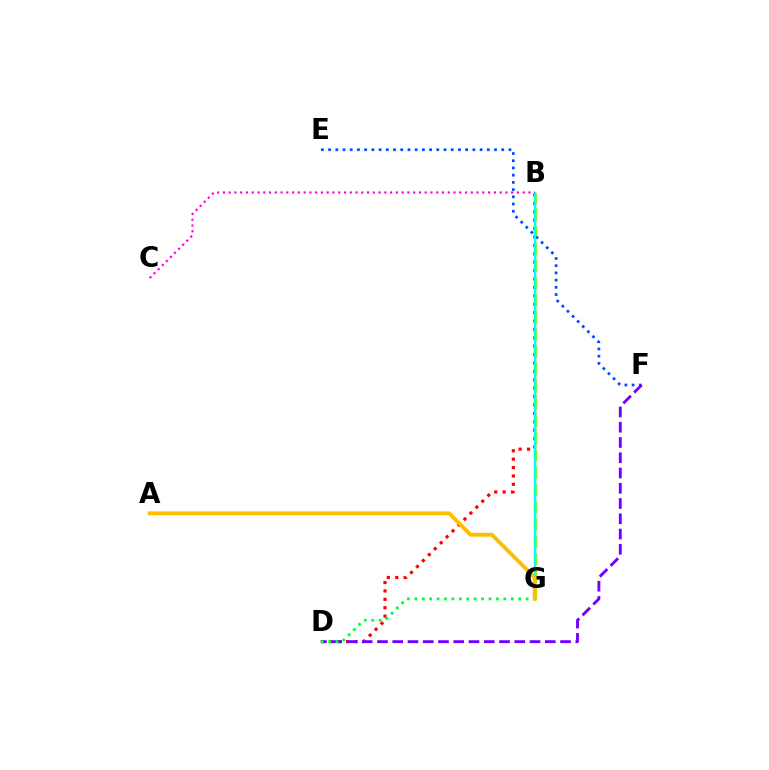{('B', 'D'): [{'color': '#ff0000', 'line_style': 'dotted', 'thickness': 2.28}], ('B', 'G'): [{'color': '#84ff00', 'line_style': 'dashed', 'thickness': 2.34}, {'color': '#00fff6', 'line_style': 'solid', 'thickness': 1.7}], ('E', 'F'): [{'color': '#004bff', 'line_style': 'dotted', 'thickness': 1.96}], ('D', 'F'): [{'color': '#7200ff', 'line_style': 'dashed', 'thickness': 2.07}], ('D', 'G'): [{'color': '#00ff39', 'line_style': 'dotted', 'thickness': 2.02}], ('B', 'C'): [{'color': '#ff00cf', 'line_style': 'dotted', 'thickness': 1.57}], ('A', 'G'): [{'color': '#ffbd00', 'line_style': 'solid', 'thickness': 2.79}]}